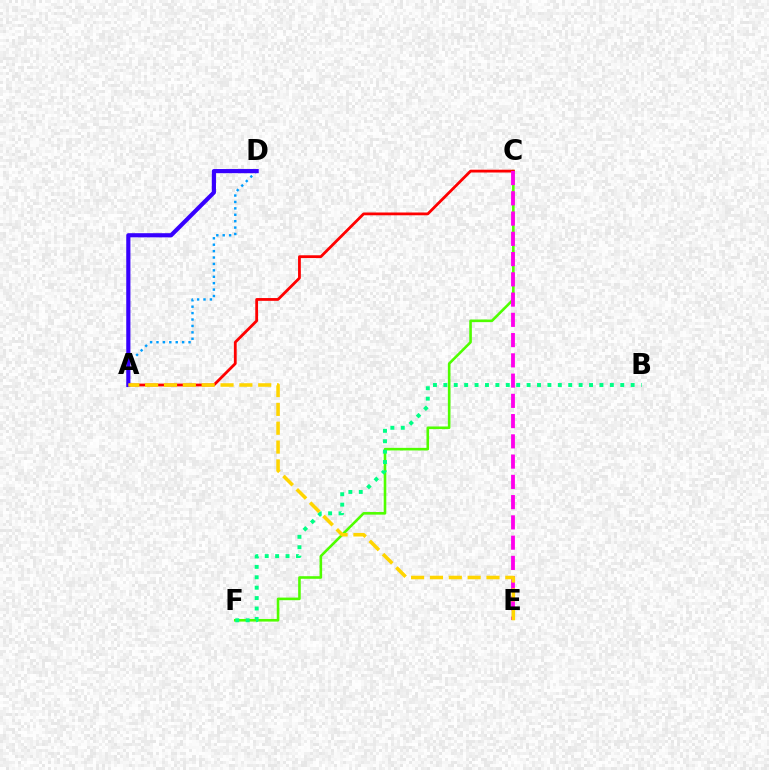{('A', 'D'): [{'color': '#009eff', 'line_style': 'dotted', 'thickness': 1.74}, {'color': '#3700ff', 'line_style': 'solid', 'thickness': 2.99}], ('C', 'F'): [{'color': '#4fff00', 'line_style': 'solid', 'thickness': 1.87}], ('A', 'C'): [{'color': '#ff0000', 'line_style': 'solid', 'thickness': 2.01}], ('B', 'F'): [{'color': '#00ff86', 'line_style': 'dotted', 'thickness': 2.83}], ('C', 'E'): [{'color': '#ff00ed', 'line_style': 'dashed', 'thickness': 2.75}], ('A', 'E'): [{'color': '#ffd500', 'line_style': 'dashed', 'thickness': 2.56}]}